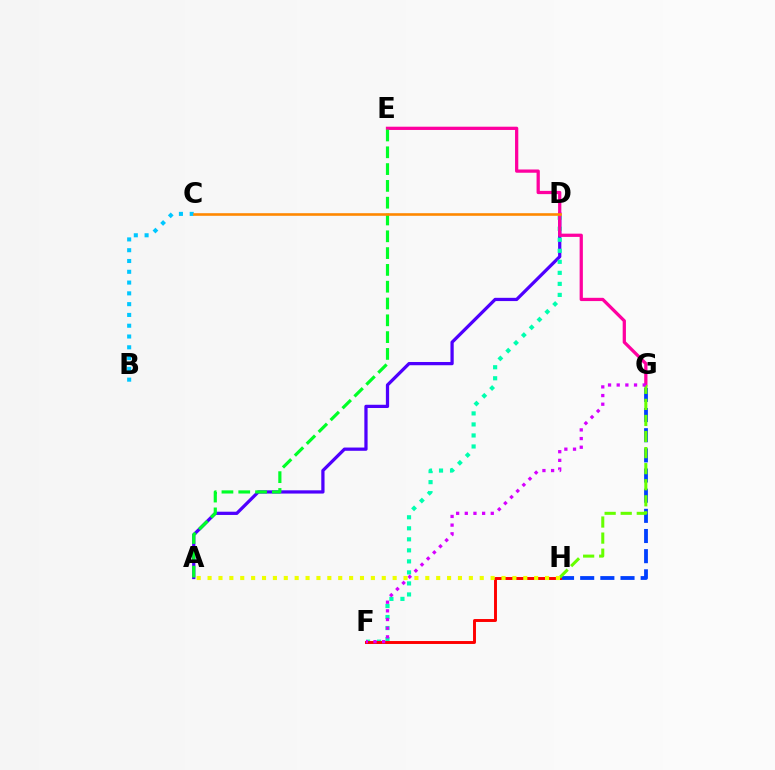{('A', 'D'): [{'color': '#4f00ff', 'line_style': 'solid', 'thickness': 2.34}], ('D', 'F'): [{'color': '#00ffaf', 'line_style': 'dotted', 'thickness': 3.0}], ('E', 'G'): [{'color': '#ff00a0', 'line_style': 'solid', 'thickness': 2.34}], ('G', 'H'): [{'color': '#003fff', 'line_style': 'dashed', 'thickness': 2.74}, {'color': '#66ff00', 'line_style': 'dashed', 'thickness': 2.18}], ('A', 'E'): [{'color': '#00ff27', 'line_style': 'dashed', 'thickness': 2.28}], ('B', 'C'): [{'color': '#00c7ff', 'line_style': 'dotted', 'thickness': 2.93}], ('F', 'H'): [{'color': '#ff0000', 'line_style': 'solid', 'thickness': 2.11}], ('C', 'D'): [{'color': '#ff8800', 'line_style': 'solid', 'thickness': 1.88}], ('F', 'G'): [{'color': '#d600ff', 'line_style': 'dotted', 'thickness': 2.35}], ('A', 'H'): [{'color': '#eeff00', 'line_style': 'dotted', 'thickness': 2.96}]}